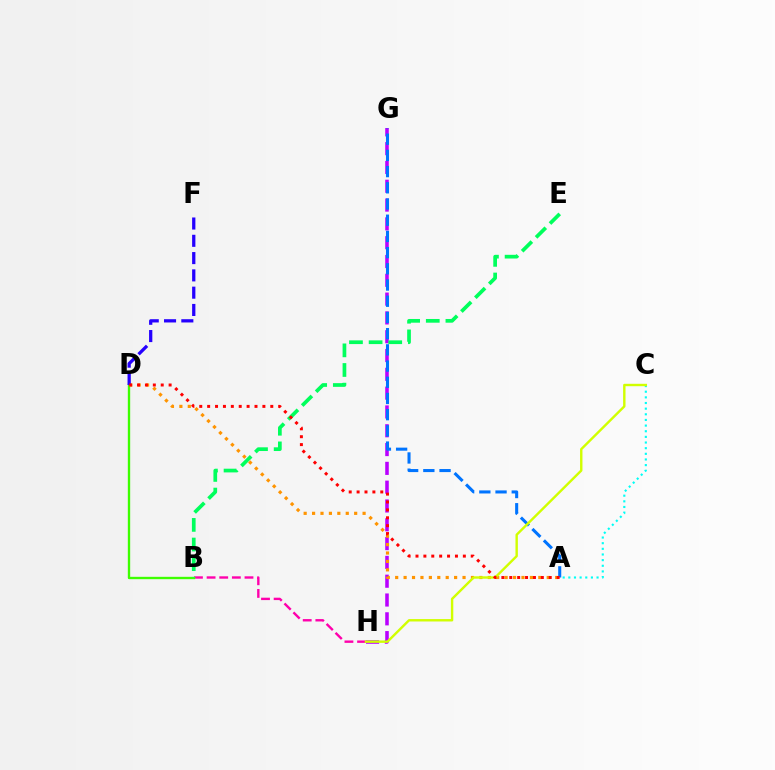{('B', 'H'): [{'color': '#ff00ac', 'line_style': 'dashed', 'thickness': 1.72}], ('G', 'H'): [{'color': '#b900ff', 'line_style': 'dashed', 'thickness': 2.55}], ('A', 'C'): [{'color': '#00fff6', 'line_style': 'dotted', 'thickness': 1.53}], ('A', 'G'): [{'color': '#0074ff', 'line_style': 'dashed', 'thickness': 2.2}], ('B', 'D'): [{'color': '#3dff00', 'line_style': 'solid', 'thickness': 1.7}], ('B', 'E'): [{'color': '#00ff5c', 'line_style': 'dashed', 'thickness': 2.67}], ('A', 'D'): [{'color': '#ff9400', 'line_style': 'dotted', 'thickness': 2.29}, {'color': '#ff0000', 'line_style': 'dotted', 'thickness': 2.14}], ('C', 'H'): [{'color': '#d1ff00', 'line_style': 'solid', 'thickness': 1.73}], ('D', 'F'): [{'color': '#2500ff', 'line_style': 'dashed', 'thickness': 2.35}]}